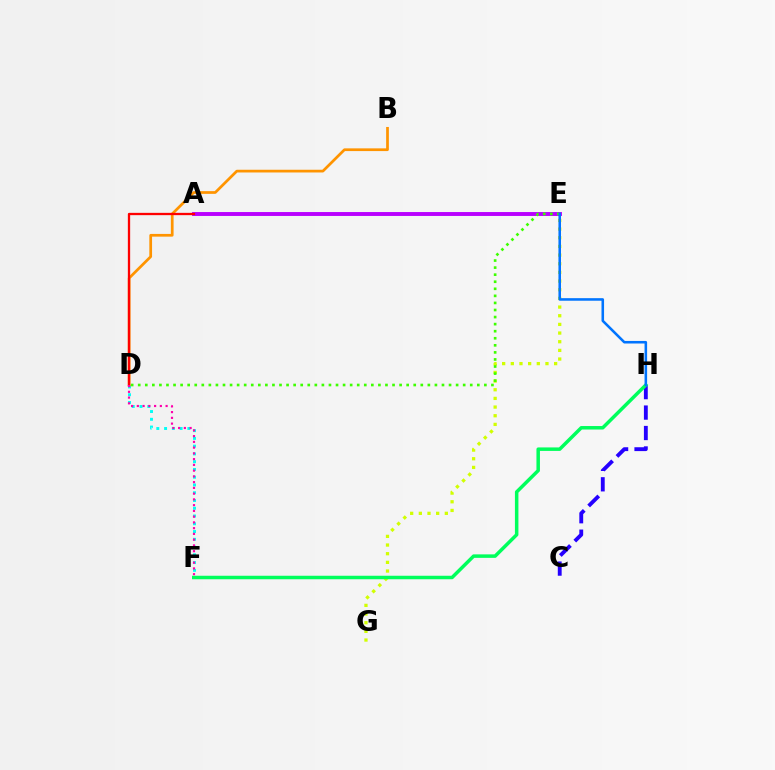{('D', 'F'): [{'color': '#00fff6', 'line_style': 'dotted', 'thickness': 2.11}, {'color': '#ff00ac', 'line_style': 'dotted', 'thickness': 1.56}], ('B', 'D'): [{'color': '#ff9400', 'line_style': 'solid', 'thickness': 1.96}], ('A', 'E'): [{'color': '#b900ff', 'line_style': 'solid', 'thickness': 2.81}], ('E', 'G'): [{'color': '#d1ff00', 'line_style': 'dotted', 'thickness': 2.35}], ('D', 'E'): [{'color': '#3dff00', 'line_style': 'dotted', 'thickness': 1.92}], ('A', 'D'): [{'color': '#ff0000', 'line_style': 'solid', 'thickness': 1.65}], ('C', 'H'): [{'color': '#2500ff', 'line_style': 'dashed', 'thickness': 2.78}], ('F', 'H'): [{'color': '#00ff5c', 'line_style': 'solid', 'thickness': 2.51}], ('E', 'H'): [{'color': '#0074ff', 'line_style': 'solid', 'thickness': 1.84}]}